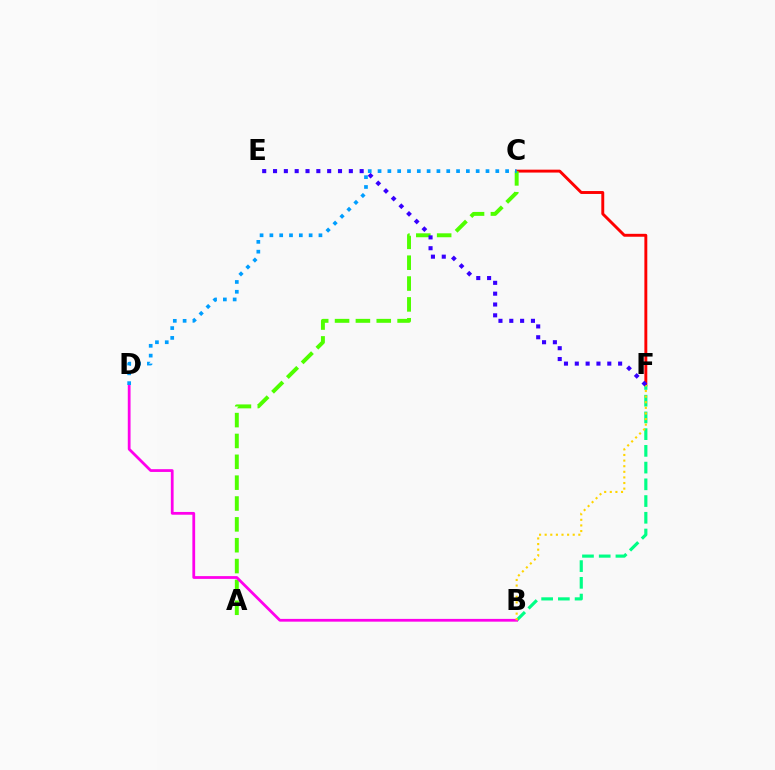{('C', 'F'): [{'color': '#ff0000', 'line_style': 'solid', 'thickness': 2.1}], ('A', 'C'): [{'color': '#4fff00', 'line_style': 'dashed', 'thickness': 2.83}], ('B', 'F'): [{'color': '#00ff86', 'line_style': 'dashed', 'thickness': 2.27}, {'color': '#ffd500', 'line_style': 'dotted', 'thickness': 1.52}], ('B', 'D'): [{'color': '#ff00ed', 'line_style': 'solid', 'thickness': 1.99}], ('C', 'D'): [{'color': '#009eff', 'line_style': 'dotted', 'thickness': 2.67}], ('E', 'F'): [{'color': '#3700ff', 'line_style': 'dotted', 'thickness': 2.94}]}